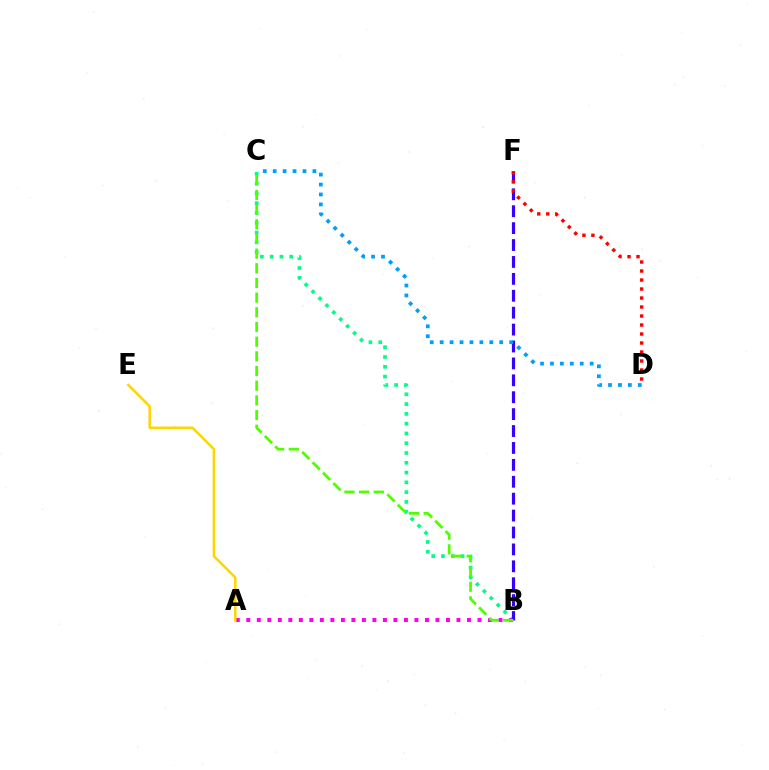{('B', 'C'): [{'color': '#00ff86', 'line_style': 'dotted', 'thickness': 2.66}, {'color': '#4fff00', 'line_style': 'dashed', 'thickness': 1.99}], ('A', 'B'): [{'color': '#ff00ed', 'line_style': 'dotted', 'thickness': 2.86}], ('B', 'F'): [{'color': '#3700ff', 'line_style': 'dashed', 'thickness': 2.3}], ('A', 'E'): [{'color': '#ffd500', 'line_style': 'solid', 'thickness': 1.81}], ('C', 'D'): [{'color': '#009eff', 'line_style': 'dotted', 'thickness': 2.7}], ('D', 'F'): [{'color': '#ff0000', 'line_style': 'dotted', 'thickness': 2.44}]}